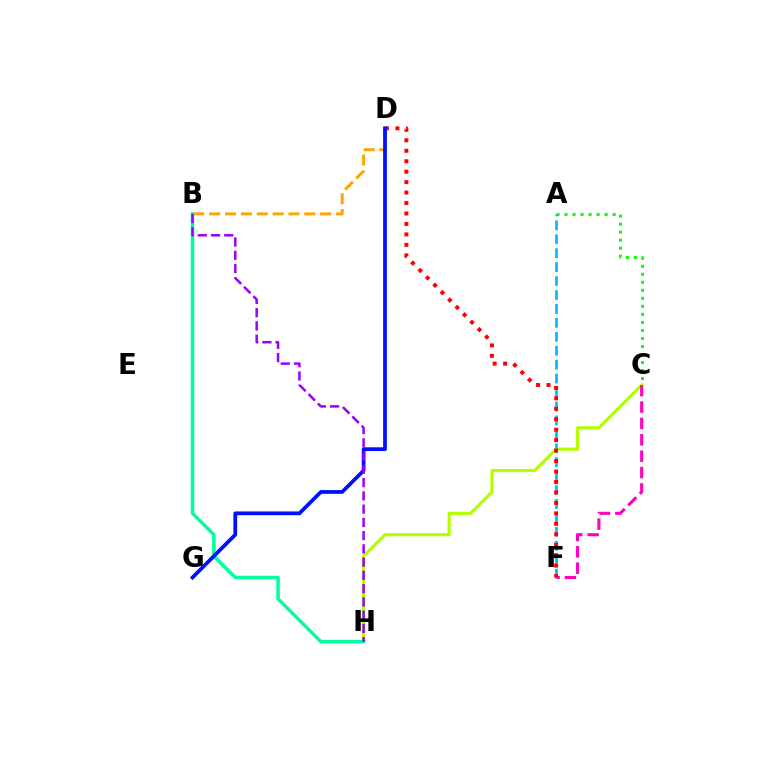{('B', 'D'): [{'color': '#ffa500', 'line_style': 'dashed', 'thickness': 2.15}], ('C', 'H'): [{'color': '#b3ff00', 'line_style': 'solid', 'thickness': 2.28}], ('C', 'F'): [{'color': '#ff00bd', 'line_style': 'dashed', 'thickness': 2.22}], ('A', 'F'): [{'color': '#00b5ff', 'line_style': 'dashed', 'thickness': 1.89}], ('B', 'H'): [{'color': '#00ff9d', 'line_style': 'solid', 'thickness': 2.52}, {'color': '#9b00ff', 'line_style': 'dashed', 'thickness': 1.8}], ('D', 'F'): [{'color': '#ff0000', 'line_style': 'dotted', 'thickness': 2.84}], ('A', 'C'): [{'color': '#08ff00', 'line_style': 'dotted', 'thickness': 2.18}], ('D', 'G'): [{'color': '#0010ff', 'line_style': 'solid', 'thickness': 2.71}]}